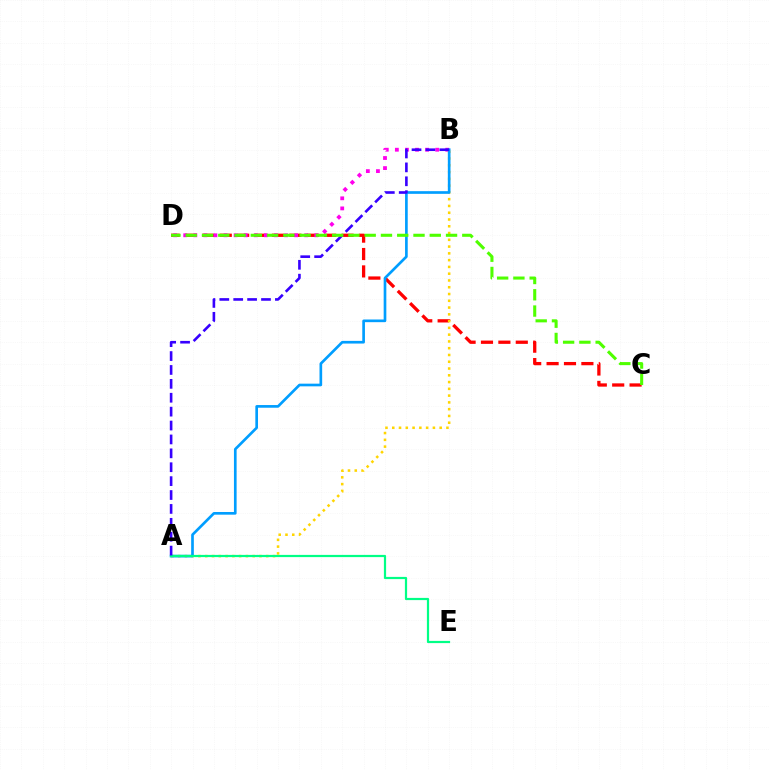{('C', 'D'): [{'color': '#ff0000', 'line_style': 'dashed', 'thickness': 2.36}, {'color': '#4fff00', 'line_style': 'dashed', 'thickness': 2.21}], ('B', 'D'): [{'color': '#ff00ed', 'line_style': 'dotted', 'thickness': 2.74}], ('A', 'B'): [{'color': '#ffd500', 'line_style': 'dotted', 'thickness': 1.84}, {'color': '#009eff', 'line_style': 'solid', 'thickness': 1.92}, {'color': '#3700ff', 'line_style': 'dashed', 'thickness': 1.89}], ('A', 'E'): [{'color': '#00ff86', 'line_style': 'solid', 'thickness': 1.59}]}